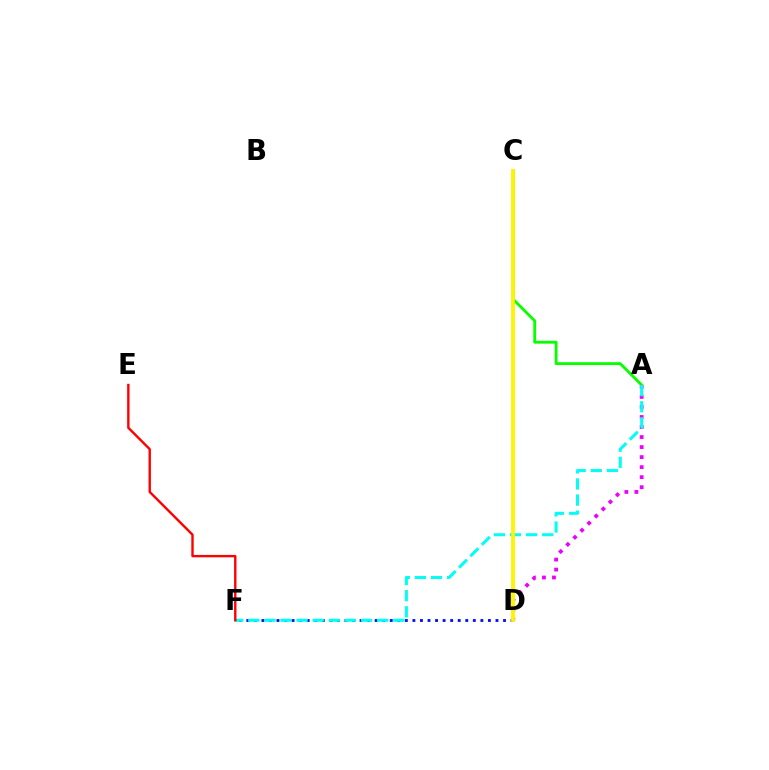{('A', 'C'): [{'color': '#08ff00', 'line_style': 'solid', 'thickness': 2.05}], ('D', 'F'): [{'color': '#0010ff', 'line_style': 'dotted', 'thickness': 2.05}], ('A', 'D'): [{'color': '#ee00ff', 'line_style': 'dotted', 'thickness': 2.72}], ('A', 'F'): [{'color': '#00fff6', 'line_style': 'dashed', 'thickness': 2.19}], ('E', 'F'): [{'color': '#ff0000', 'line_style': 'solid', 'thickness': 1.72}], ('C', 'D'): [{'color': '#fcf500', 'line_style': 'solid', 'thickness': 2.74}]}